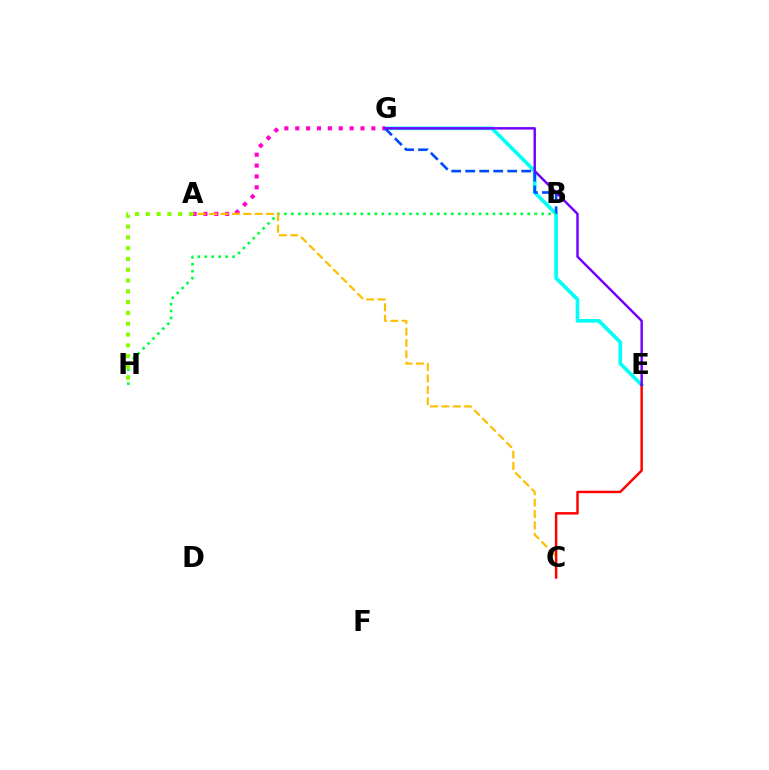{('E', 'G'): [{'color': '#00fff6', 'line_style': 'solid', 'thickness': 2.63}, {'color': '#7200ff', 'line_style': 'solid', 'thickness': 1.76}], ('B', 'G'): [{'color': '#004bff', 'line_style': 'dashed', 'thickness': 1.9}], ('B', 'H'): [{'color': '#00ff39', 'line_style': 'dotted', 'thickness': 1.89}], ('A', 'G'): [{'color': '#ff00cf', 'line_style': 'dotted', 'thickness': 2.96}], ('A', 'C'): [{'color': '#ffbd00', 'line_style': 'dashed', 'thickness': 1.55}], ('A', 'H'): [{'color': '#84ff00', 'line_style': 'dotted', 'thickness': 2.93}], ('C', 'E'): [{'color': '#ff0000', 'line_style': 'solid', 'thickness': 1.77}]}